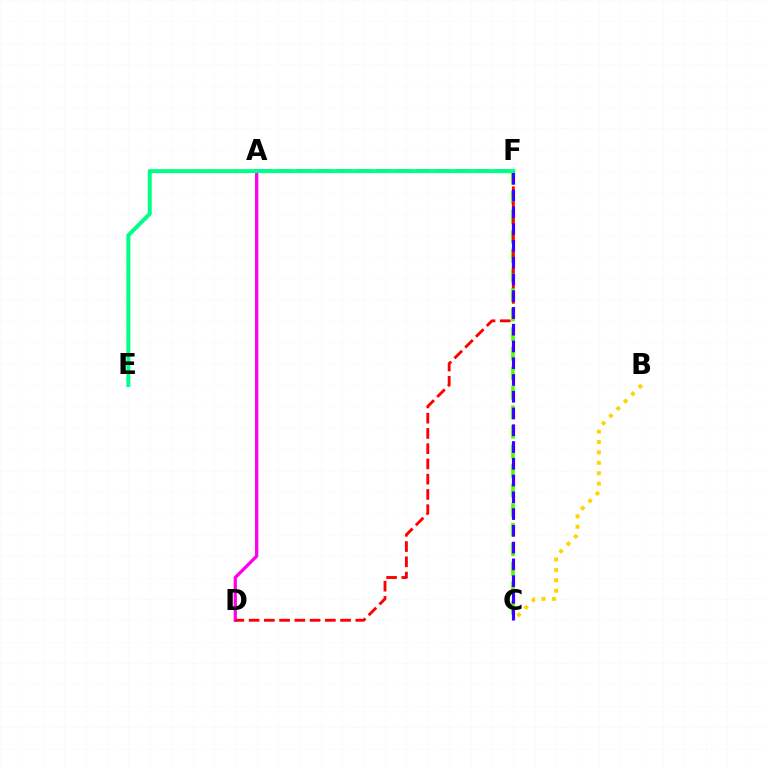{('A', 'F'): [{'color': '#009eff', 'line_style': 'dashed', 'thickness': 2.7}], ('B', 'C'): [{'color': '#ffd500', 'line_style': 'dotted', 'thickness': 2.83}], ('A', 'D'): [{'color': '#ff00ed', 'line_style': 'solid', 'thickness': 2.37}], ('C', 'F'): [{'color': '#4fff00', 'line_style': 'dashed', 'thickness': 2.66}, {'color': '#3700ff', 'line_style': 'dashed', 'thickness': 2.28}], ('D', 'F'): [{'color': '#ff0000', 'line_style': 'dashed', 'thickness': 2.07}], ('E', 'F'): [{'color': '#00ff86', 'line_style': 'solid', 'thickness': 2.87}]}